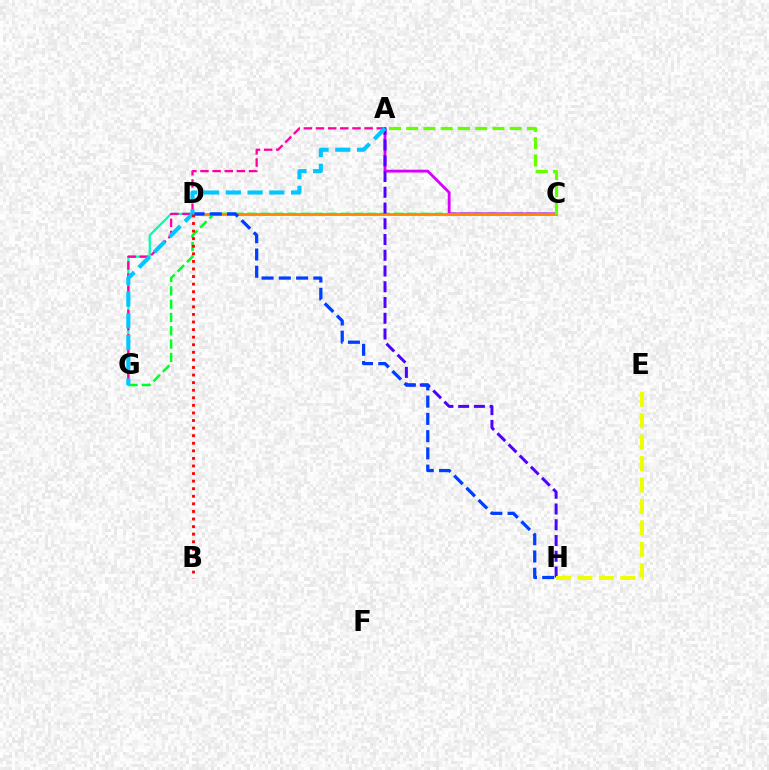{('D', 'G'): [{'color': '#00ffaf', 'line_style': 'solid', 'thickness': 1.62}], ('C', 'G'): [{'color': '#00ff27', 'line_style': 'dashed', 'thickness': 1.81}], ('A', 'C'): [{'color': '#d600ff', 'line_style': 'solid', 'thickness': 2.04}, {'color': '#66ff00', 'line_style': 'dashed', 'thickness': 2.34}], ('A', 'G'): [{'color': '#ff00a0', 'line_style': 'dashed', 'thickness': 1.65}, {'color': '#00c7ff', 'line_style': 'dashed', 'thickness': 2.95}], ('C', 'D'): [{'color': '#ff8800', 'line_style': 'solid', 'thickness': 2.04}], ('A', 'H'): [{'color': '#4f00ff', 'line_style': 'dashed', 'thickness': 2.14}], ('D', 'H'): [{'color': '#003fff', 'line_style': 'dashed', 'thickness': 2.34}], ('E', 'H'): [{'color': '#eeff00', 'line_style': 'dashed', 'thickness': 2.91}], ('B', 'D'): [{'color': '#ff0000', 'line_style': 'dotted', 'thickness': 2.06}]}